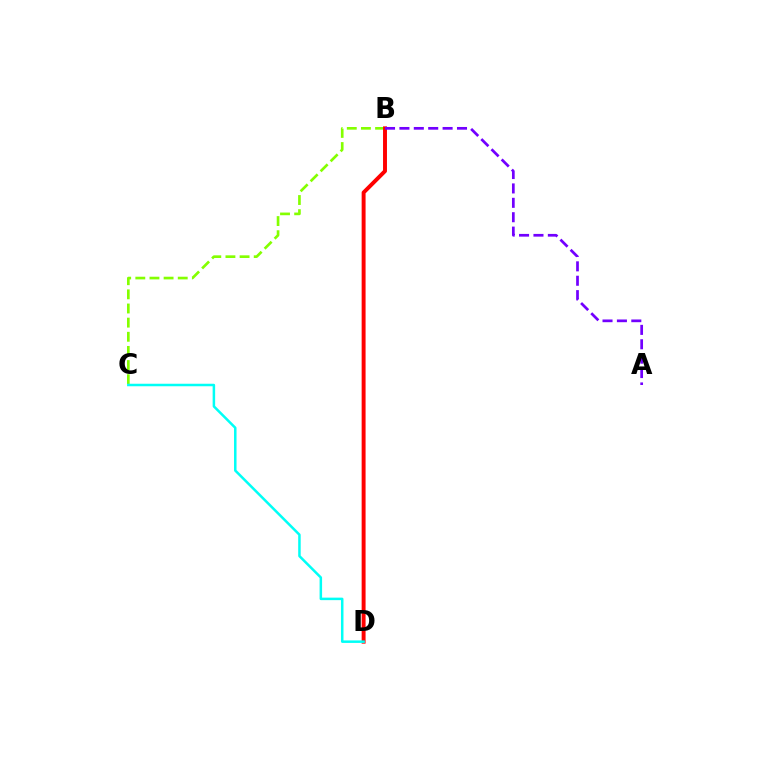{('B', 'C'): [{'color': '#84ff00', 'line_style': 'dashed', 'thickness': 1.92}], ('B', 'D'): [{'color': '#ff0000', 'line_style': 'solid', 'thickness': 2.83}], ('C', 'D'): [{'color': '#00fff6', 'line_style': 'solid', 'thickness': 1.81}], ('A', 'B'): [{'color': '#7200ff', 'line_style': 'dashed', 'thickness': 1.96}]}